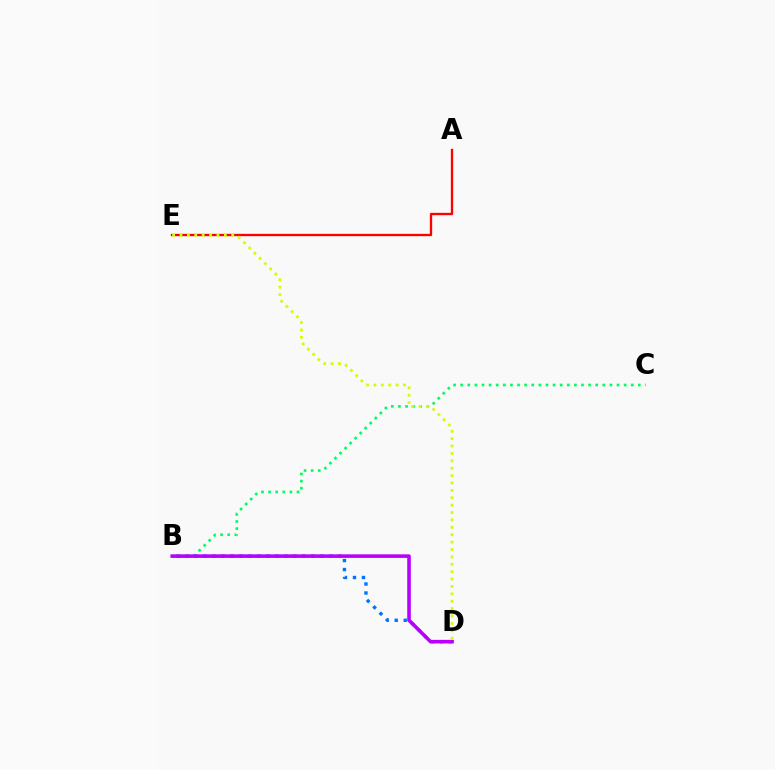{('A', 'E'): [{'color': '#ff0000', 'line_style': 'solid', 'thickness': 1.67}], ('B', 'C'): [{'color': '#00ff5c', 'line_style': 'dotted', 'thickness': 1.93}], ('B', 'D'): [{'color': '#0074ff', 'line_style': 'dotted', 'thickness': 2.44}, {'color': '#b900ff', 'line_style': 'solid', 'thickness': 2.58}], ('D', 'E'): [{'color': '#d1ff00', 'line_style': 'dotted', 'thickness': 2.01}]}